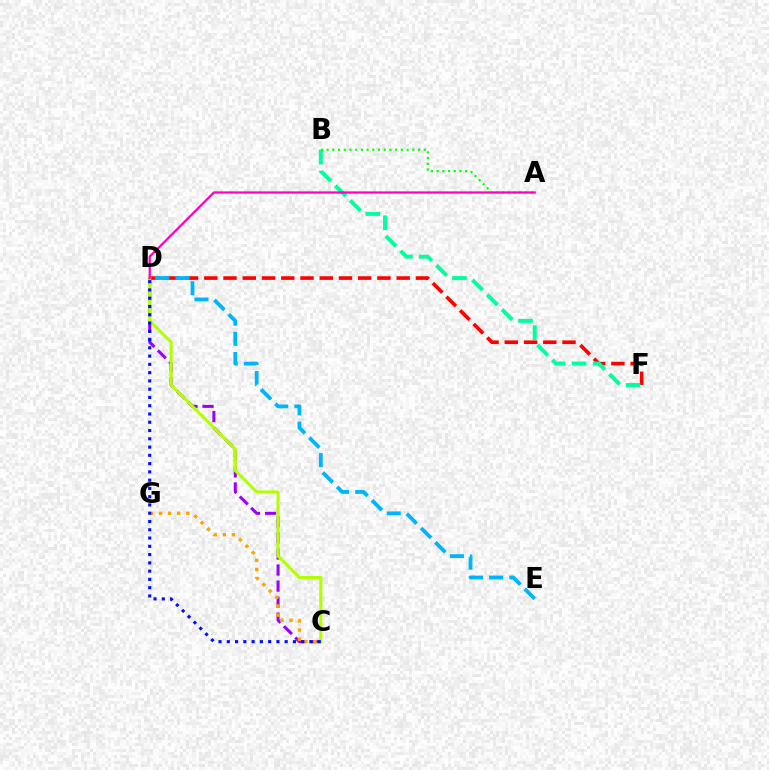{('C', 'D'): [{'color': '#9b00ff', 'line_style': 'dashed', 'thickness': 2.18}, {'color': '#b3ff00', 'line_style': 'solid', 'thickness': 2.22}, {'color': '#0010ff', 'line_style': 'dotted', 'thickness': 2.25}], ('D', 'F'): [{'color': '#ff0000', 'line_style': 'dashed', 'thickness': 2.61}], ('D', 'E'): [{'color': '#00b5ff', 'line_style': 'dashed', 'thickness': 2.75}], ('B', 'F'): [{'color': '#00ff9d', 'line_style': 'dashed', 'thickness': 2.85}], ('C', 'G'): [{'color': '#ffa500', 'line_style': 'dotted', 'thickness': 2.47}], ('A', 'B'): [{'color': '#08ff00', 'line_style': 'dotted', 'thickness': 1.55}], ('A', 'D'): [{'color': '#ff00bd', 'line_style': 'solid', 'thickness': 1.62}]}